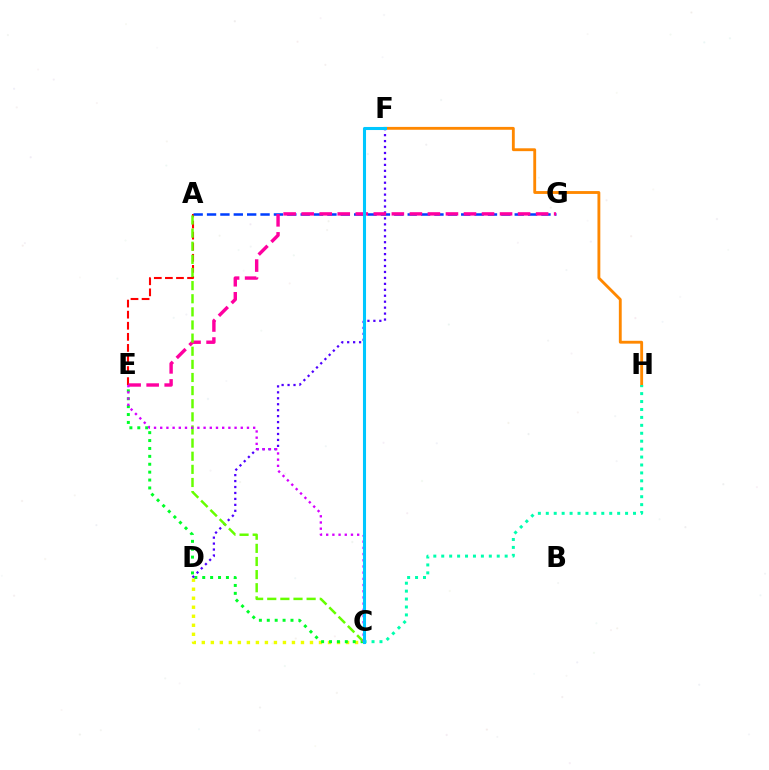{('A', 'E'): [{'color': '#ff0000', 'line_style': 'dashed', 'thickness': 1.51}], ('C', 'D'): [{'color': '#eeff00', 'line_style': 'dotted', 'thickness': 2.45}], ('A', 'G'): [{'color': '#003fff', 'line_style': 'dashed', 'thickness': 1.82}], ('C', 'E'): [{'color': '#00ff27', 'line_style': 'dotted', 'thickness': 2.15}, {'color': '#d600ff', 'line_style': 'dotted', 'thickness': 1.68}], ('D', 'F'): [{'color': '#4f00ff', 'line_style': 'dotted', 'thickness': 1.62}], ('F', 'H'): [{'color': '#ff8800', 'line_style': 'solid', 'thickness': 2.06}], ('C', 'H'): [{'color': '#00ffaf', 'line_style': 'dotted', 'thickness': 2.15}], ('E', 'G'): [{'color': '#ff00a0', 'line_style': 'dashed', 'thickness': 2.45}], ('A', 'C'): [{'color': '#66ff00', 'line_style': 'dashed', 'thickness': 1.78}], ('C', 'F'): [{'color': '#00c7ff', 'line_style': 'solid', 'thickness': 2.21}]}